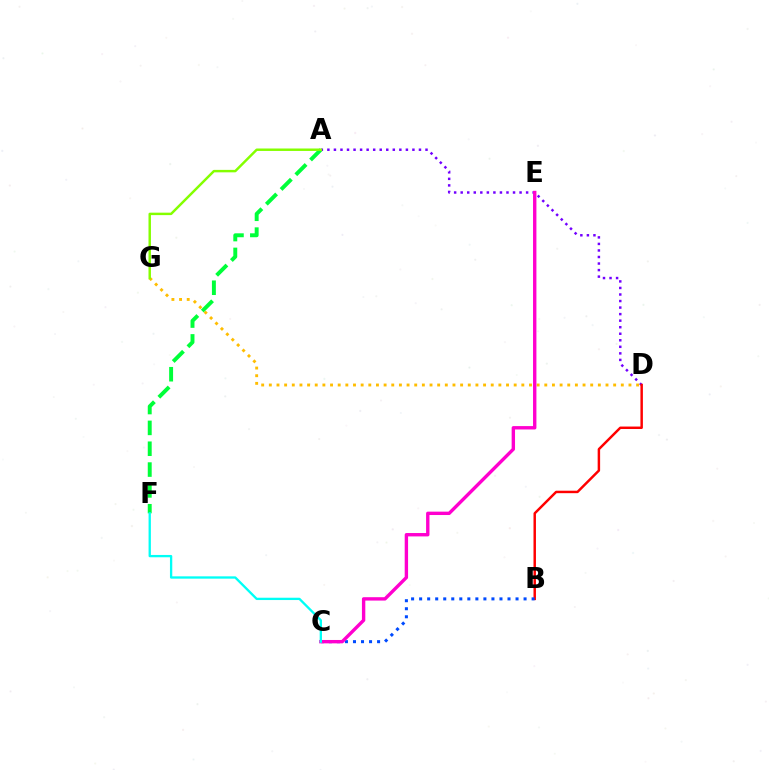{('A', 'F'): [{'color': '#00ff39', 'line_style': 'dashed', 'thickness': 2.83}], ('A', 'D'): [{'color': '#7200ff', 'line_style': 'dotted', 'thickness': 1.78}], ('B', 'D'): [{'color': '#ff0000', 'line_style': 'solid', 'thickness': 1.77}], ('B', 'C'): [{'color': '#004bff', 'line_style': 'dotted', 'thickness': 2.18}], ('D', 'G'): [{'color': '#ffbd00', 'line_style': 'dotted', 'thickness': 2.08}], ('C', 'E'): [{'color': '#ff00cf', 'line_style': 'solid', 'thickness': 2.43}], ('A', 'G'): [{'color': '#84ff00', 'line_style': 'solid', 'thickness': 1.77}], ('C', 'F'): [{'color': '#00fff6', 'line_style': 'solid', 'thickness': 1.67}]}